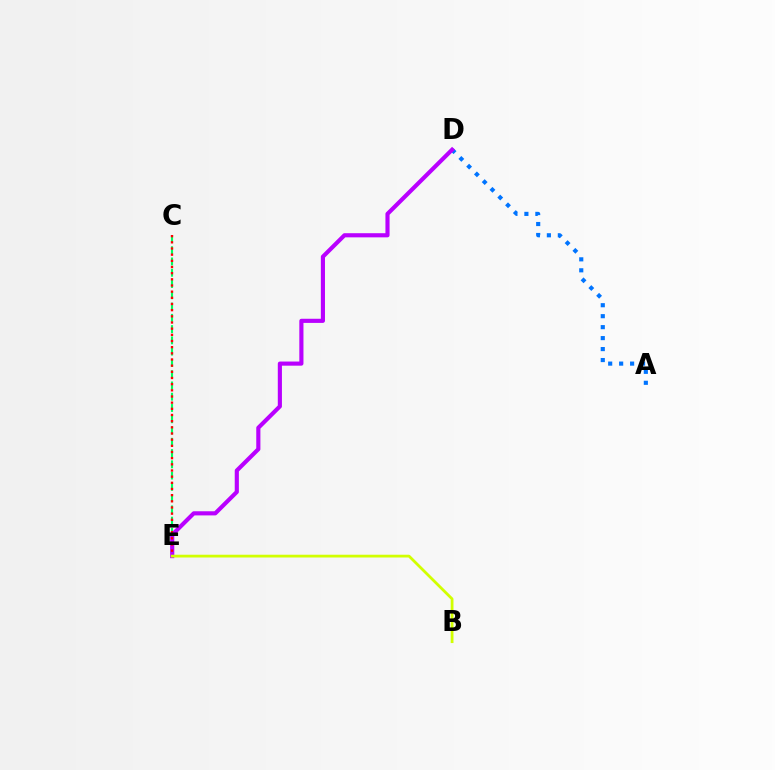{('A', 'D'): [{'color': '#0074ff', 'line_style': 'dotted', 'thickness': 2.98}], ('C', 'E'): [{'color': '#00ff5c', 'line_style': 'dashed', 'thickness': 1.53}, {'color': '#ff0000', 'line_style': 'dotted', 'thickness': 1.68}], ('D', 'E'): [{'color': '#b900ff', 'line_style': 'solid', 'thickness': 2.98}], ('B', 'E'): [{'color': '#d1ff00', 'line_style': 'solid', 'thickness': 2.0}]}